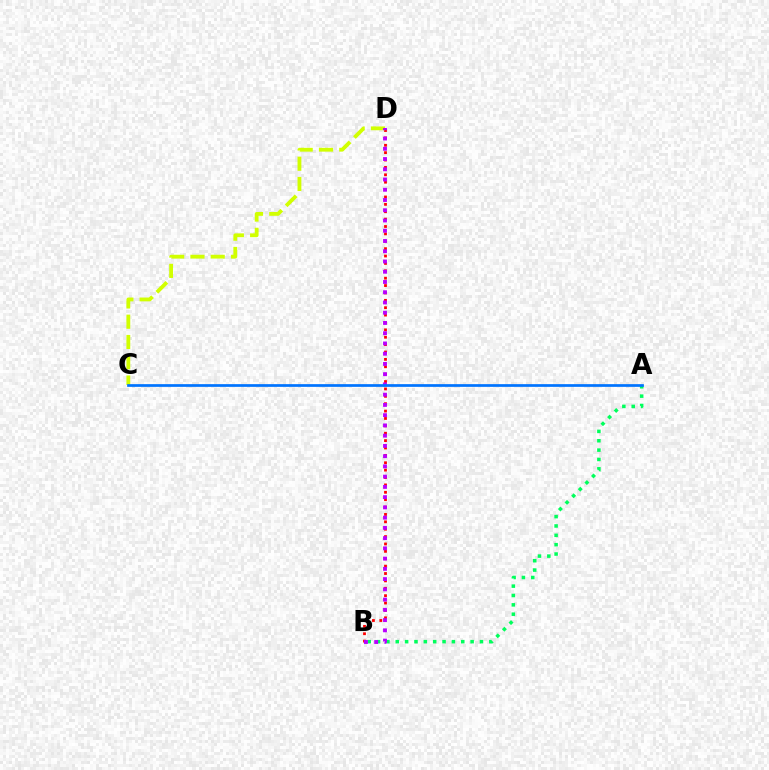{('A', 'B'): [{'color': '#00ff5c', 'line_style': 'dotted', 'thickness': 2.54}], ('B', 'D'): [{'color': '#ff0000', 'line_style': 'dotted', 'thickness': 2.01}, {'color': '#b900ff', 'line_style': 'dotted', 'thickness': 2.78}], ('C', 'D'): [{'color': '#d1ff00', 'line_style': 'dashed', 'thickness': 2.75}], ('A', 'C'): [{'color': '#0074ff', 'line_style': 'solid', 'thickness': 1.95}]}